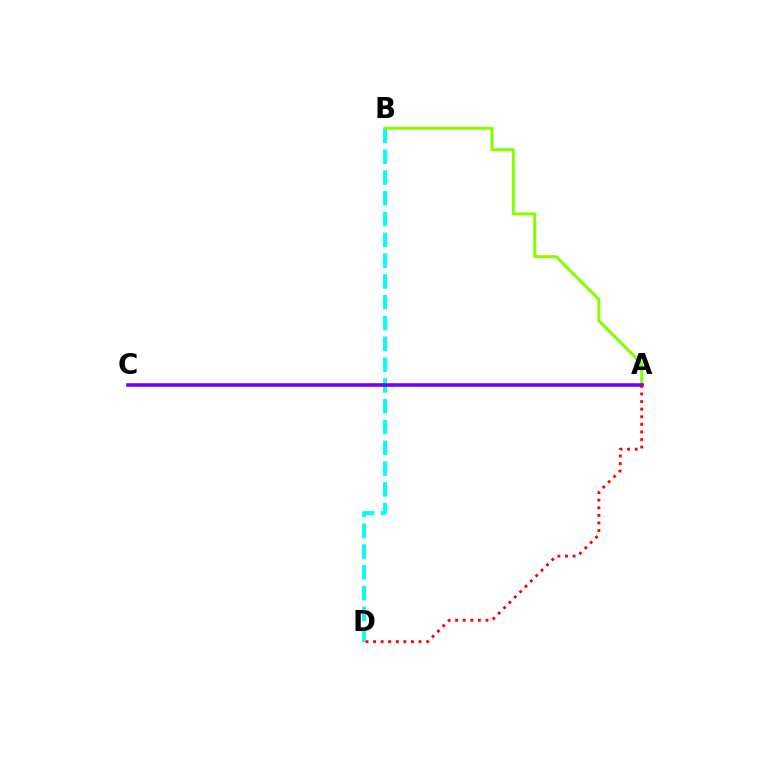{('B', 'D'): [{'color': '#00fff6', 'line_style': 'dashed', 'thickness': 2.82}], ('A', 'B'): [{'color': '#84ff00', 'line_style': 'solid', 'thickness': 2.18}], ('A', 'C'): [{'color': '#7200ff', 'line_style': 'solid', 'thickness': 2.59}], ('A', 'D'): [{'color': '#ff0000', 'line_style': 'dotted', 'thickness': 2.06}]}